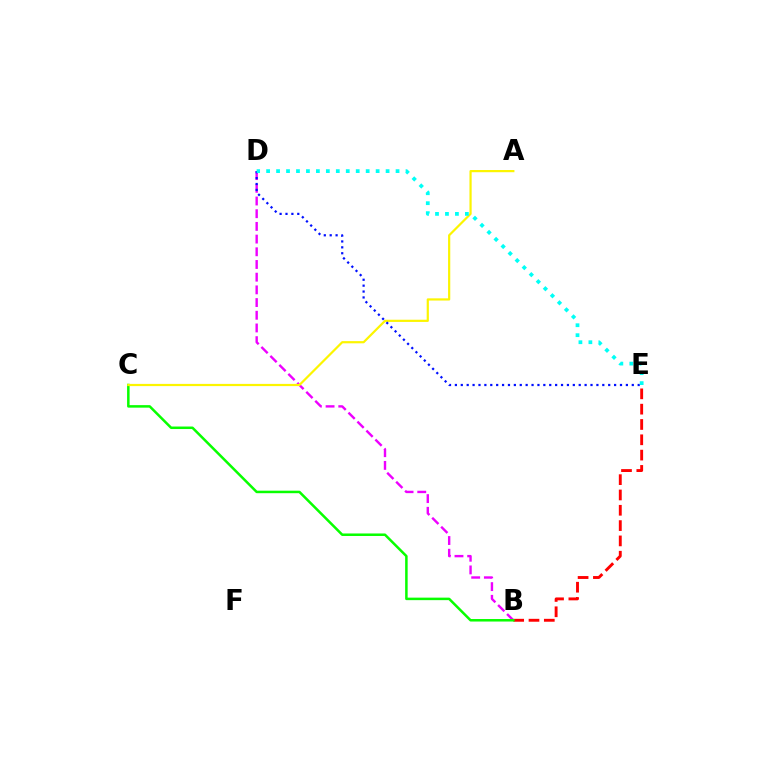{('B', 'D'): [{'color': '#ee00ff', 'line_style': 'dashed', 'thickness': 1.72}], ('B', 'E'): [{'color': '#ff0000', 'line_style': 'dashed', 'thickness': 2.08}], ('B', 'C'): [{'color': '#08ff00', 'line_style': 'solid', 'thickness': 1.81}], ('A', 'C'): [{'color': '#fcf500', 'line_style': 'solid', 'thickness': 1.58}], ('D', 'E'): [{'color': '#0010ff', 'line_style': 'dotted', 'thickness': 1.6}, {'color': '#00fff6', 'line_style': 'dotted', 'thickness': 2.71}]}